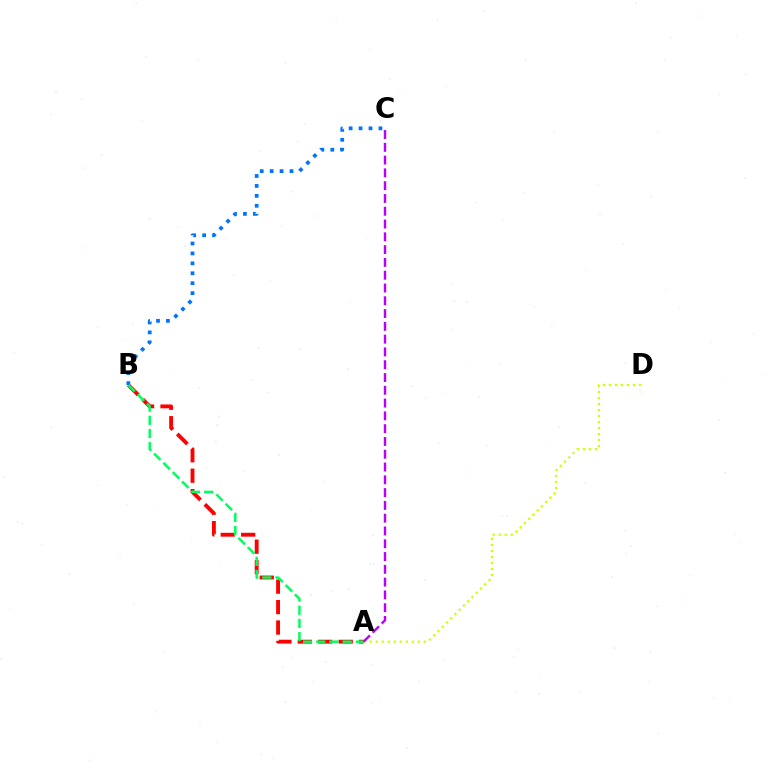{('A', 'B'): [{'color': '#ff0000', 'line_style': 'dashed', 'thickness': 2.78}, {'color': '#00ff5c', 'line_style': 'dashed', 'thickness': 1.79}], ('B', 'C'): [{'color': '#0074ff', 'line_style': 'dotted', 'thickness': 2.7}], ('A', 'D'): [{'color': '#d1ff00', 'line_style': 'dotted', 'thickness': 1.63}], ('A', 'C'): [{'color': '#b900ff', 'line_style': 'dashed', 'thickness': 1.74}]}